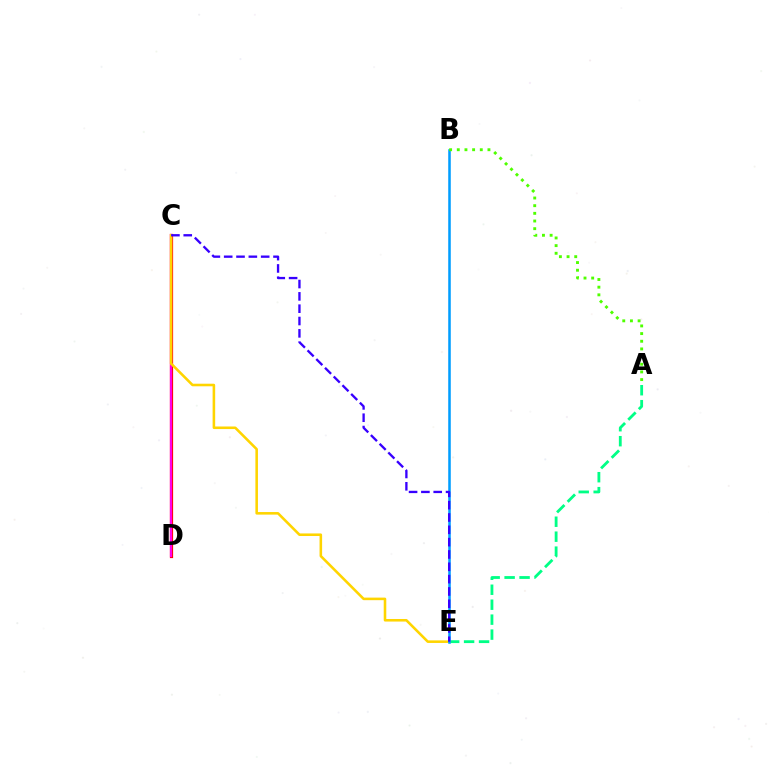{('A', 'E'): [{'color': '#00ff86', 'line_style': 'dashed', 'thickness': 2.03}], ('C', 'D'): [{'color': '#ff0000', 'line_style': 'solid', 'thickness': 2.32}, {'color': '#ff00ed', 'line_style': 'solid', 'thickness': 1.61}], ('C', 'E'): [{'color': '#ffd500', 'line_style': 'solid', 'thickness': 1.85}, {'color': '#3700ff', 'line_style': 'dashed', 'thickness': 1.67}], ('B', 'E'): [{'color': '#009eff', 'line_style': 'solid', 'thickness': 1.83}], ('A', 'B'): [{'color': '#4fff00', 'line_style': 'dotted', 'thickness': 2.08}]}